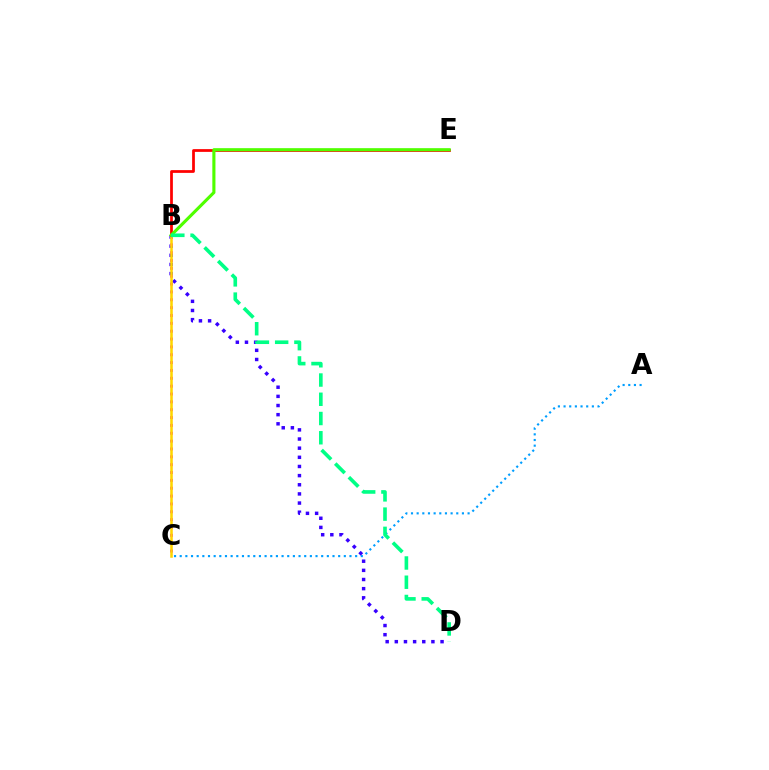{('A', 'C'): [{'color': '#009eff', 'line_style': 'dotted', 'thickness': 1.54}], ('B', 'D'): [{'color': '#3700ff', 'line_style': 'dotted', 'thickness': 2.49}, {'color': '#00ff86', 'line_style': 'dashed', 'thickness': 2.61}], ('B', 'C'): [{'color': '#ff00ed', 'line_style': 'dotted', 'thickness': 2.13}, {'color': '#ffd500', 'line_style': 'solid', 'thickness': 1.83}], ('B', 'E'): [{'color': '#ff0000', 'line_style': 'solid', 'thickness': 1.98}, {'color': '#4fff00', 'line_style': 'solid', 'thickness': 2.24}]}